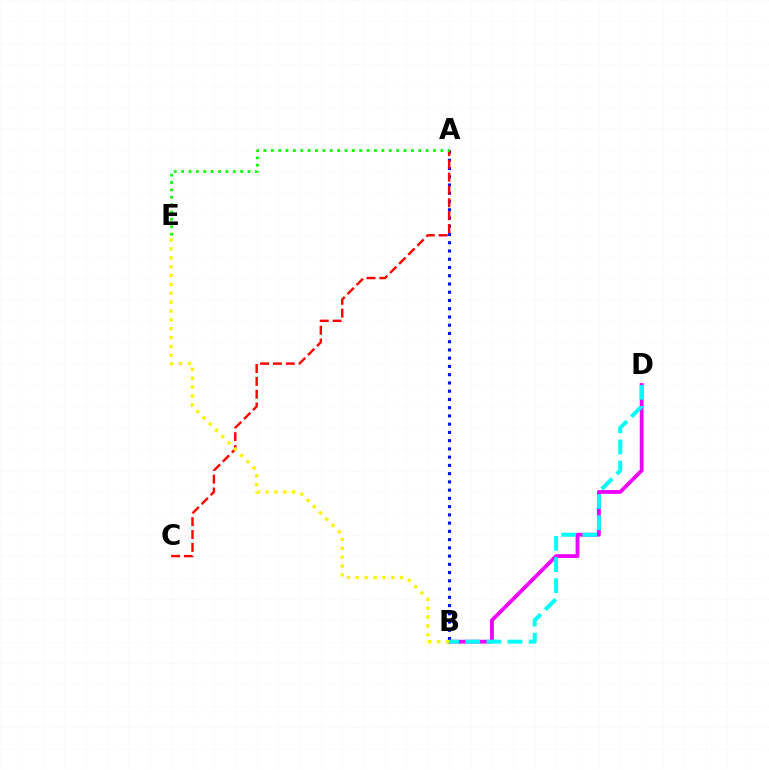{('A', 'B'): [{'color': '#0010ff', 'line_style': 'dotted', 'thickness': 2.24}], ('B', 'D'): [{'color': '#ee00ff', 'line_style': 'solid', 'thickness': 2.74}, {'color': '#00fff6', 'line_style': 'dashed', 'thickness': 2.87}], ('A', 'C'): [{'color': '#ff0000', 'line_style': 'dashed', 'thickness': 1.74}], ('B', 'E'): [{'color': '#fcf500', 'line_style': 'dotted', 'thickness': 2.41}], ('A', 'E'): [{'color': '#08ff00', 'line_style': 'dotted', 'thickness': 2.0}]}